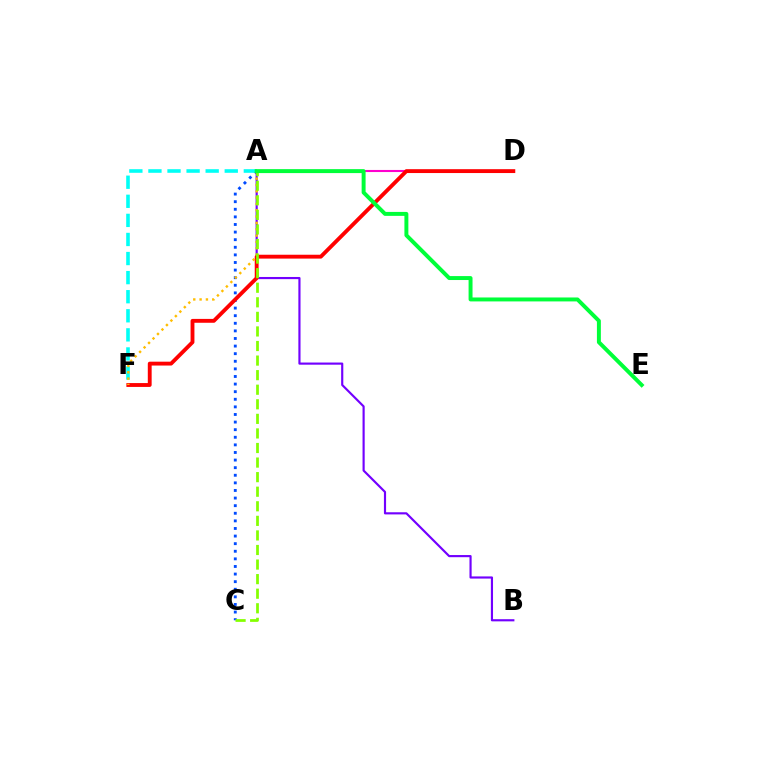{('A', 'C'): [{'color': '#004bff', 'line_style': 'dotted', 'thickness': 2.06}, {'color': '#84ff00', 'line_style': 'dashed', 'thickness': 1.98}], ('A', 'D'): [{'color': '#ff00cf', 'line_style': 'solid', 'thickness': 1.51}], ('A', 'B'): [{'color': '#7200ff', 'line_style': 'solid', 'thickness': 1.55}], ('A', 'F'): [{'color': '#00fff6', 'line_style': 'dashed', 'thickness': 2.59}, {'color': '#ffbd00', 'line_style': 'dotted', 'thickness': 1.72}], ('D', 'F'): [{'color': '#ff0000', 'line_style': 'solid', 'thickness': 2.78}], ('A', 'E'): [{'color': '#00ff39', 'line_style': 'solid', 'thickness': 2.84}]}